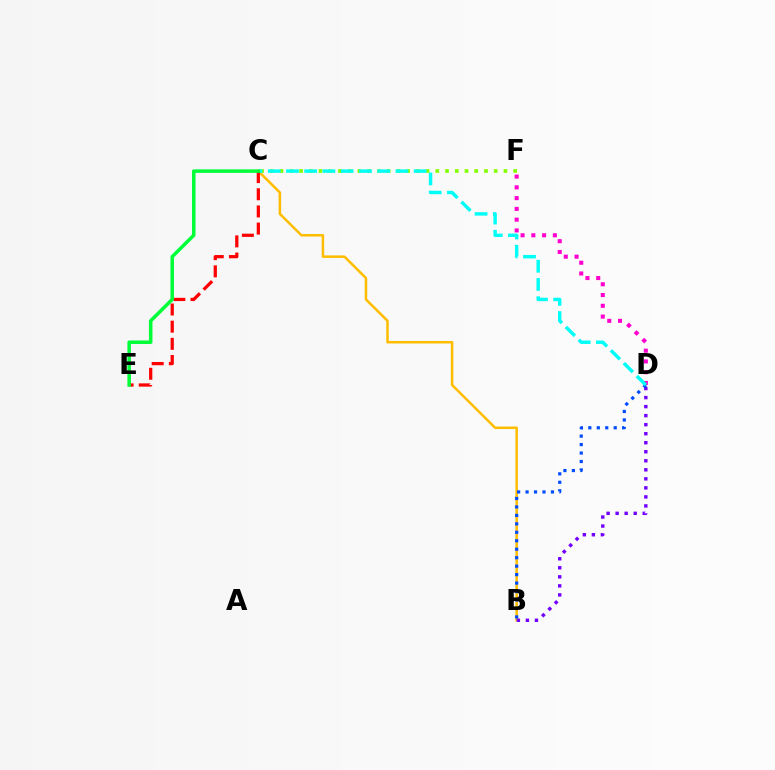{('B', 'C'): [{'color': '#ffbd00', 'line_style': 'solid', 'thickness': 1.81}], ('C', 'F'): [{'color': '#84ff00', 'line_style': 'dotted', 'thickness': 2.64}], ('B', 'D'): [{'color': '#7200ff', 'line_style': 'dotted', 'thickness': 2.45}, {'color': '#004bff', 'line_style': 'dotted', 'thickness': 2.3}], ('D', 'F'): [{'color': '#ff00cf', 'line_style': 'dotted', 'thickness': 2.93}], ('C', 'D'): [{'color': '#00fff6', 'line_style': 'dashed', 'thickness': 2.48}], ('C', 'E'): [{'color': '#ff0000', 'line_style': 'dashed', 'thickness': 2.33}, {'color': '#00ff39', 'line_style': 'solid', 'thickness': 2.54}]}